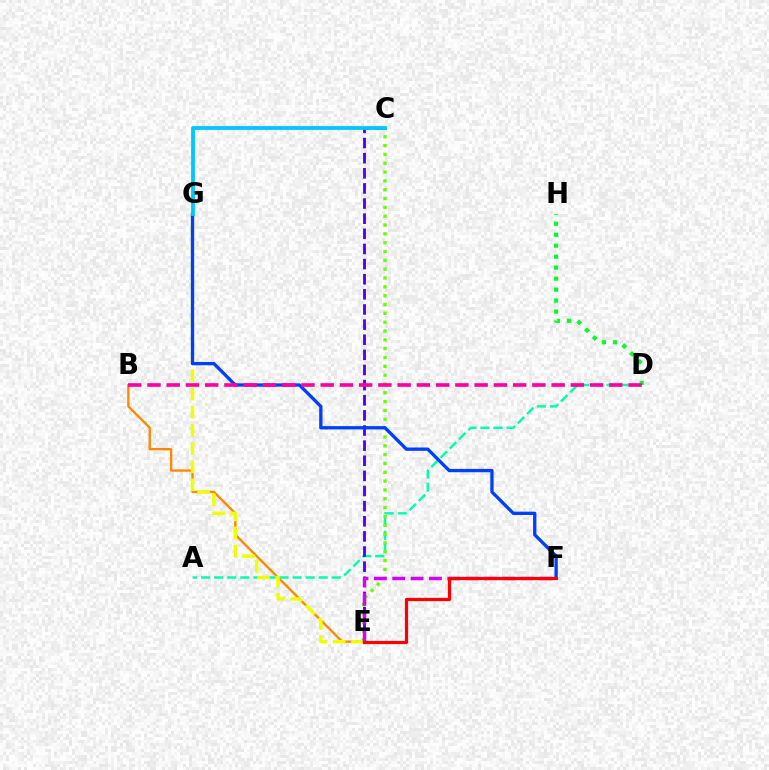{('A', 'D'): [{'color': '#00ffaf', 'line_style': 'dashed', 'thickness': 1.78}], ('C', 'E'): [{'color': '#4f00ff', 'line_style': 'dashed', 'thickness': 2.06}, {'color': '#66ff00', 'line_style': 'dotted', 'thickness': 2.4}], ('B', 'E'): [{'color': '#ff8800', 'line_style': 'solid', 'thickness': 1.69}], ('D', 'H'): [{'color': '#00ff27', 'line_style': 'dotted', 'thickness': 2.98}], ('E', 'G'): [{'color': '#eeff00', 'line_style': 'dashed', 'thickness': 2.47}], ('F', 'G'): [{'color': '#003fff', 'line_style': 'solid', 'thickness': 2.38}], ('B', 'D'): [{'color': '#ff00a0', 'line_style': 'dashed', 'thickness': 2.61}], ('C', 'G'): [{'color': '#00c7ff', 'line_style': 'solid', 'thickness': 2.75}], ('E', 'F'): [{'color': '#d600ff', 'line_style': 'dashed', 'thickness': 2.49}, {'color': '#ff0000', 'line_style': 'solid', 'thickness': 2.3}]}